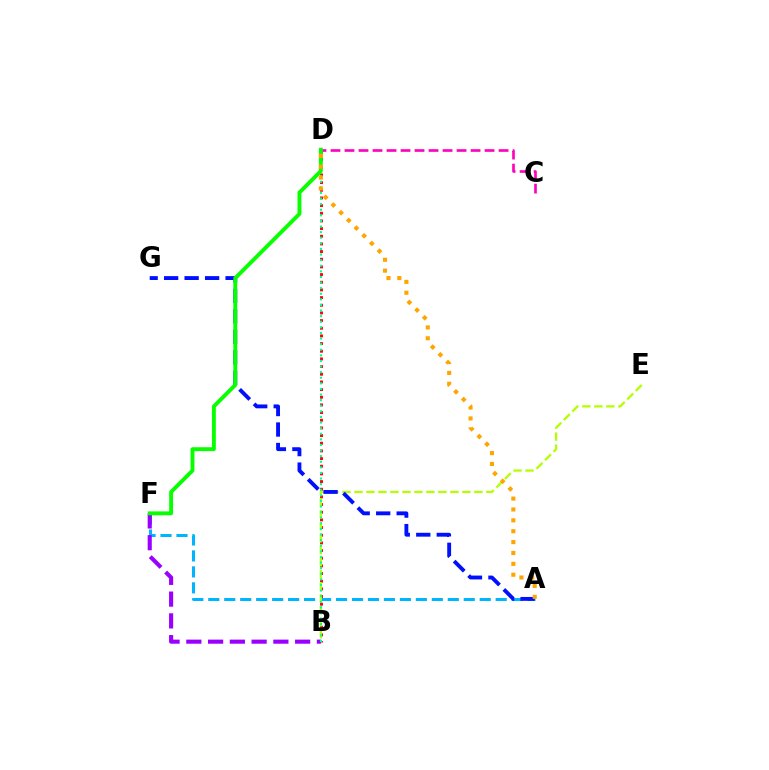{('A', 'F'): [{'color': '#00b5ff', 'line_style': 'dashed', 'thickness': 2.17}], ('B', 'D'): [{'color': '#ff0000', 'line_style': 'dotted', 'thickness': 2.08}, {'color': '#00ff9d', 'line_style': 'dotted', 'thickness': 1.52}], ('B', 'E'): [{'color': '#b3ff00', 'line_style': 'dashed', 'thickness': 1.63}], ('B', 'F'): [{'color': '#9b00ff', 'line_style': 'dashed', 'thickness': 2.96}], ('C', 'D'): [{'color': '#ff00bd', 'line_style': 'dashed', 'thickness': 1.9}], ('A', 'G'): [{'color': '#0010ff', 'line_style': 'dashed', 'thickness': 2.78}], ('D', 'F'): [{'color': '#08ff00', 'line_style': 'solid', 'thickness': 2.8}], ('A', 'D'): [{'color': '#ffa500', 'line_style': 'dotted', 'thickness': 2.95}]}